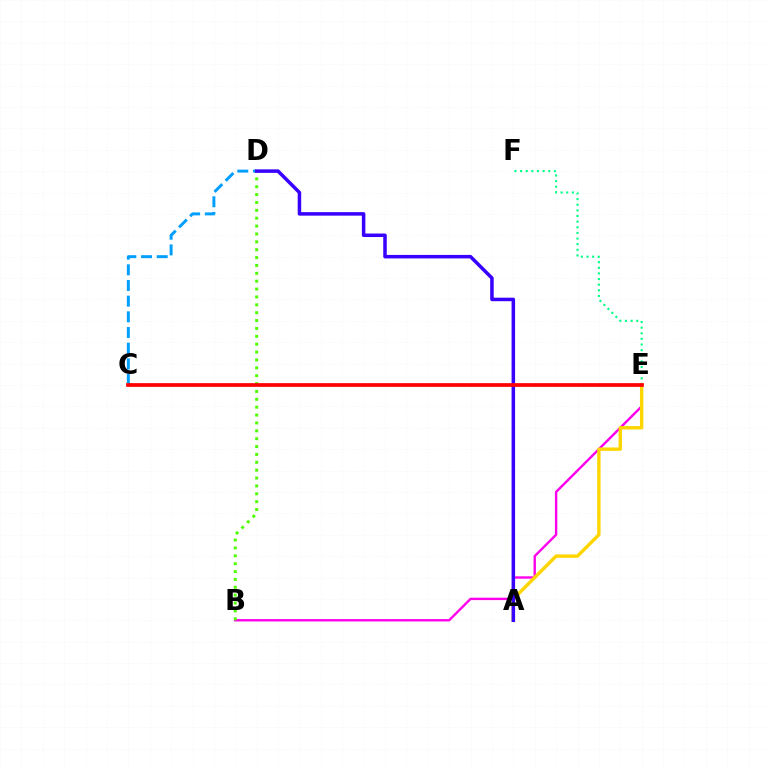{('E', 'F'): [{'color': '#00ff86', 'line_style': 'dotted', 'thickness': 1.53}], ('B', 'E'): [{'color': '#ff00ed', 'line_style': 'solid', 'thickness': 1.72}], ('C', 'D'): [{'color': '#009eff', 'line_style': 'dashed', 'thickness': 2.13}], ('B', 'D'): [{'color': '#4fff00', 'line_style': 'dotted', 'thickness': 2.14}], ('A', 'E'): [{'color': '#ffd500', 'line_style': 'solid', 'thickness': 2.44}], ('A', 'D'): [{'color': '#3700ff', 'line_style': 'solid', 'thickness': 2.53}], ('C', 'E'): [{'color': '#ff0000', 'line_style': 'solid', 'thickness': 2.67}]}